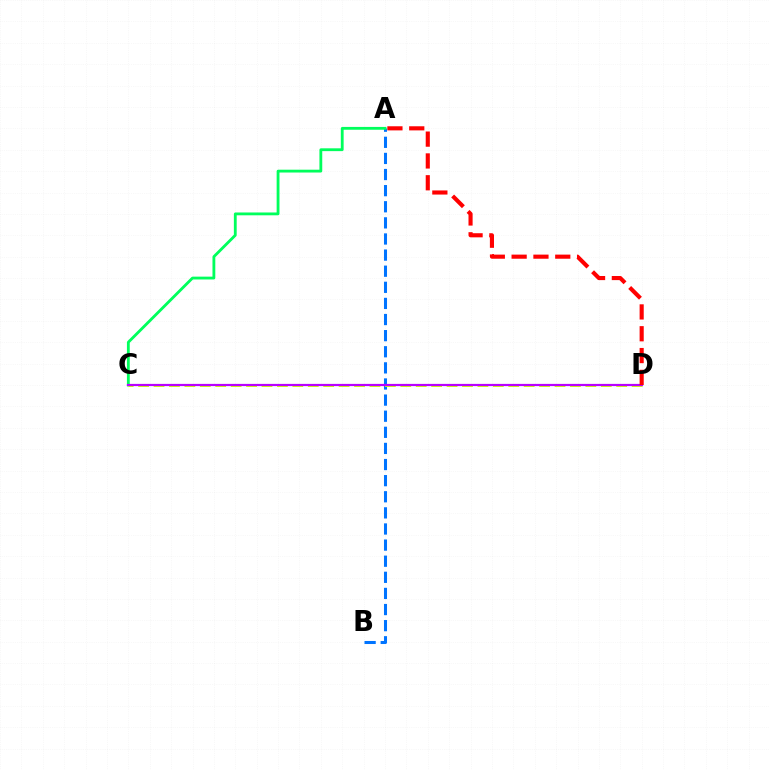{('A', 'B'): [{'color': '#0074ff', 'line_style': 'dashed', 'thickness': 2.19}], ('A', 'C'): [{'color': '#00ff5c', 'line_style': 'solid', 'thickness': 2.03}], ('C', 'D'): [{'color': '#d1ff00', 'line_style': 'dashed', 'thickness': 2.1}, {'color': '#b900ff', 'line_style': 'solid', 'thickness': 1.6}], ('A', 'D'): [{'color': '#ff0000', 'line_style': 'dashed', 'thickness': 2.96}]}